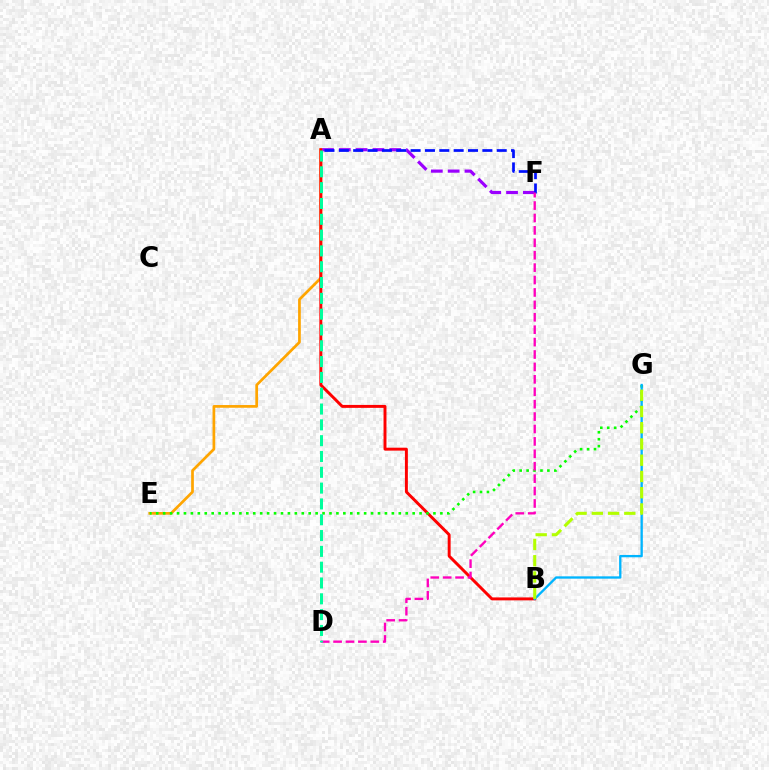{('A', 'E'): [{'color': '#ffa500', 'line_style': 'solid', 'thickness': 1.95}], ('A', 'F'): [{'color': '#9b00ff', 'line_style': 'dashed', 'thickness': 2.28}, {'color': '#0010ff', 'line_style': 'dashed', 'thickness': 1.95}], ('A', 'B'): [{'color': '#ff0000', 'line_style': 'solid', 'thickness': 2.12}], ('E', 'G'): [{'color': '#08ff00', 'line_style': 'dotted', 'thickness': 1.88}], ('D', 'F'): [{'color': '#ff00bd', 'line_style': 'dashed', 'thickness': 1.69}], ('A', 'D'): [{'color': '#00ff9d', 'line_style': 'dashed', 'thickness': 2.15}], ('B', 'G'): [{'color': '#00b5ff', 'line_style': 'solid', 'thickness': 1.68}, {'color': '#b3ff00', 'line_style': 'dashed', 'thickness': 2.21}]}